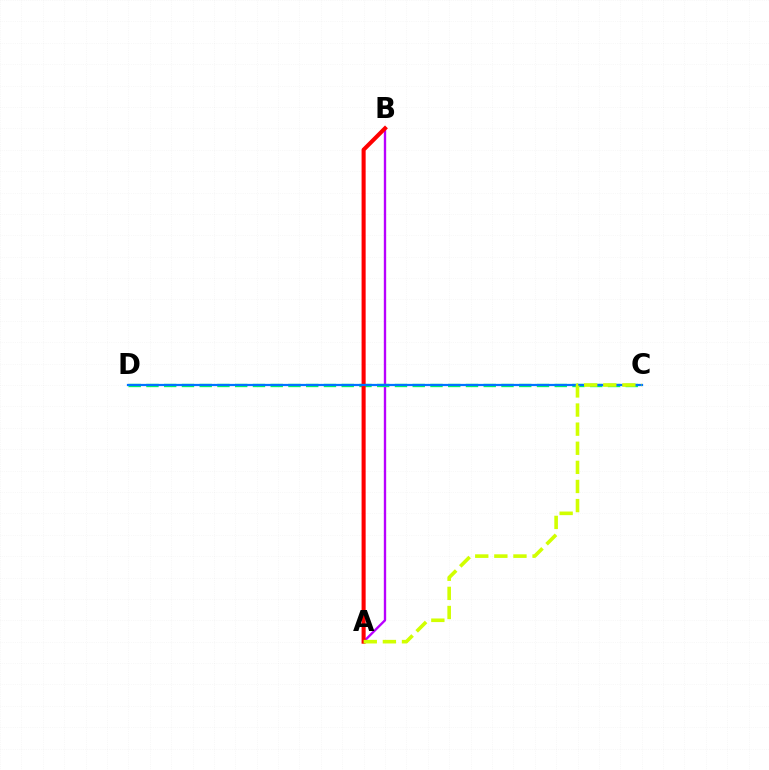{('A', 'B'): [{'color': '#b900ff', 'line_style': 'solid', 'thickness': 1.7}, {'color': '#ff0000', 'line_style': 'solid', 'thickness': 2.93}], ('C', 'D'): [{'color': '#00ff5c', 'line_style': 'dashed', 'thickness': 2.41}, {'color': '#0074ff', 'line_style': 'solid', 'thickness': 1.61}], ('A', 'C'): [{'color': '#d1ff00', 'line_style': 'dashed', 'thickness': 2.6}]}